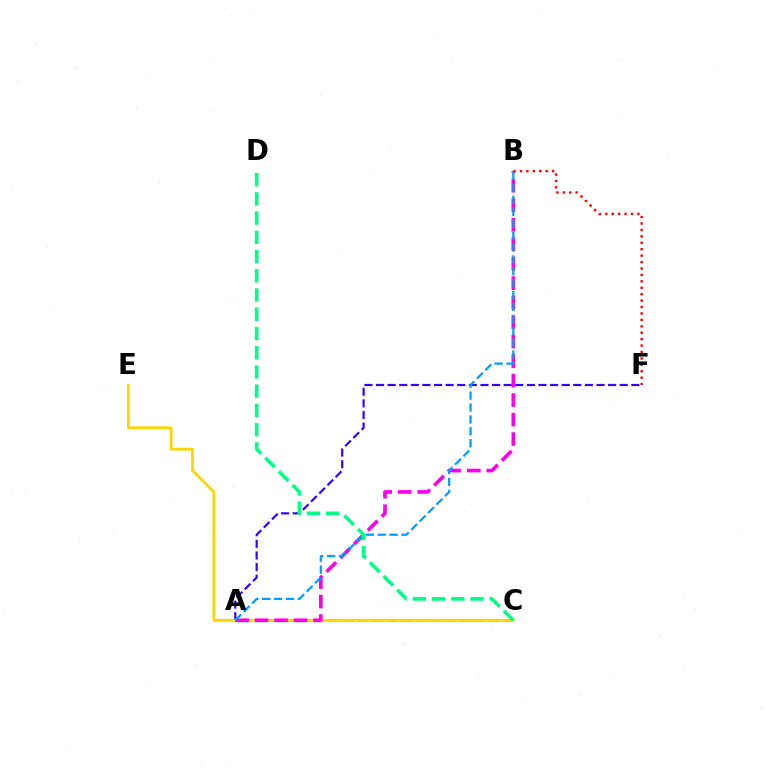{('A', 'F'): [{'color': '#3700ff', 'line_style': 'dashed', 'thickness': 1.58}], ('A', 'C'): [{'color': '#4fff00', 'line_style': 'dashed', 'thickness': 1.97}], ('B', 'F'): [{'color': '#ff0000', 'line_style': 'dotted', 'thickness': 1.75}], ('C', 'E'): [{'color': '#ffd500', 'line_style': 'solid', 'thickness': 1.99}], ('A', 'B'): [{'color': '#ff00ed', 'line_style': 'dashed', 'thickness': 2.65}, {'color': '#009eff', 'line_style': 'dashed', 'thickness': 1.62}], ('C', 'D'): [{'color': '#00ff86', 'line_style': 'dashed', 'thickness': 2.61}]}